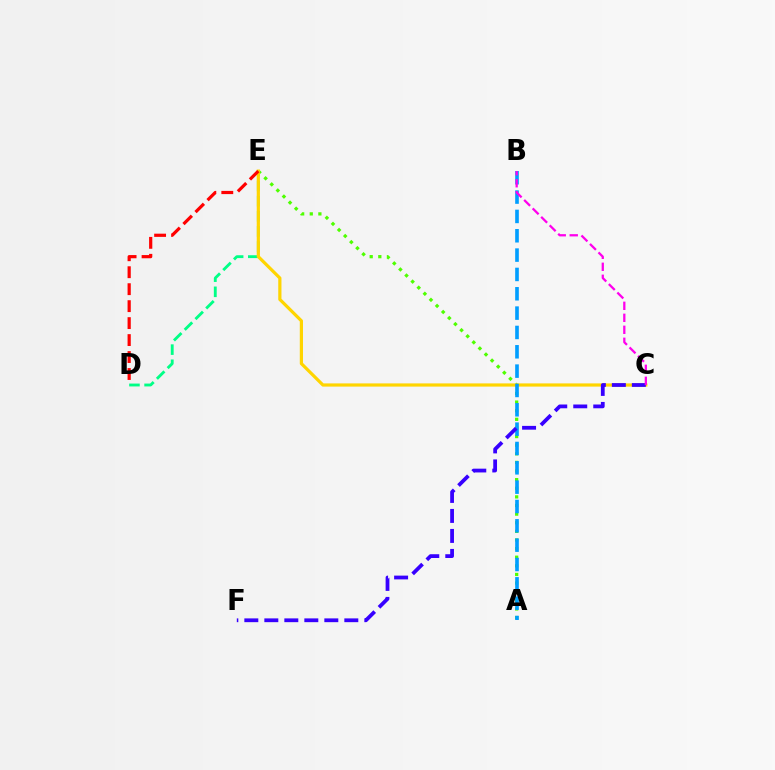{('D', 'E'): [{'color': '#00ff86', 'line_style': 'dashed', 'thickness': 2.06}, {'color': '#ff0000', 'line_style': 'dashed', 'thickness': 2.3}], ('A', 'E'): [{'color': '#4fff00', 'line_style': 'dotted', 'thickness': 2.34}], ('C', 'E'): [{'color': '#ffd500', 'line_style': 'solid', 'thickness': 2.31}], ('A', 'B'): [{'color': '#009eff', 'line_style': 'dashed', 'thickness': 2.63}], ('C', 'F'): [{'color': '#3700ff', 'line_style': 'dashed', 'thickness': 2.72}], ('B', 'C'): [{'color': '#ff00ed', 'line_style': 'dashed', 'thickness': 1.63}]}